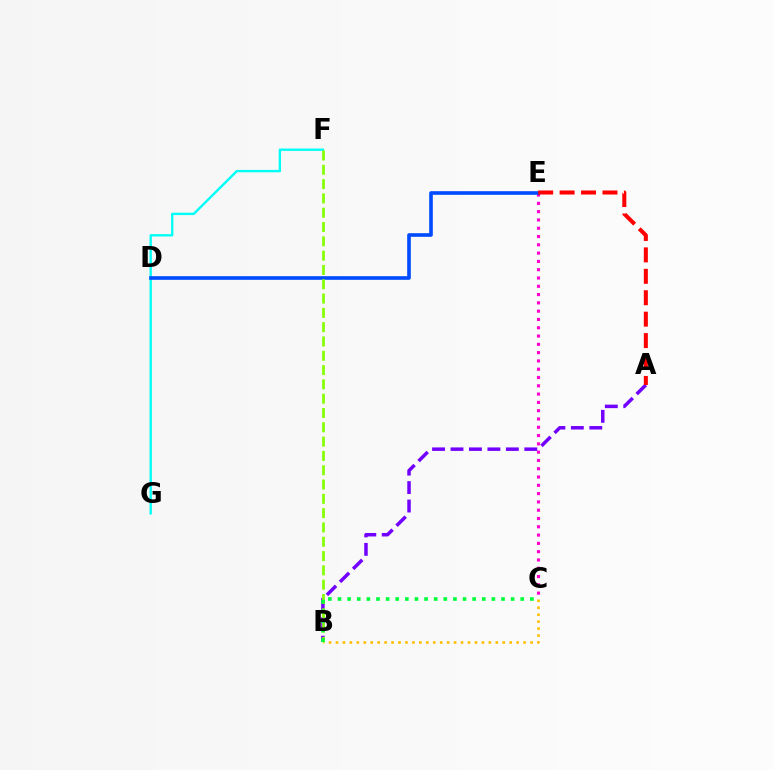{('B', 'C'): [{'color': '#ffbd00', 'line_style': 'dotted', 'thickness': 1.89}, {'color': '#00ff39', 'line_style': 'dotted', 'thickness': 2.61}], ('A', 'B'): [{'color': '#7200ff', 'line_style': 'dashed', 'thickness': 2.51}], ('F', 'G'): [{'color': '#00fff6', 'line_style': 'solid', 'thickness': 1.71}], ('C', 'E'): [{'color': '#ff00cf', 'line_style': 'dotted', 'thickness': 2.25}], ('D', 'E'): [{'color': '#004bff', 'line_style': 'solid', 'thickness': 2.61}], ('B', 'F'): [{'color': '#84ff00', 'line_style': 'dashed', 'thickness': 1.94}], ('A', 'E'): [{'color': '#ff0000', 'line_style': 'dashed', 'thickness': 2.91}]}